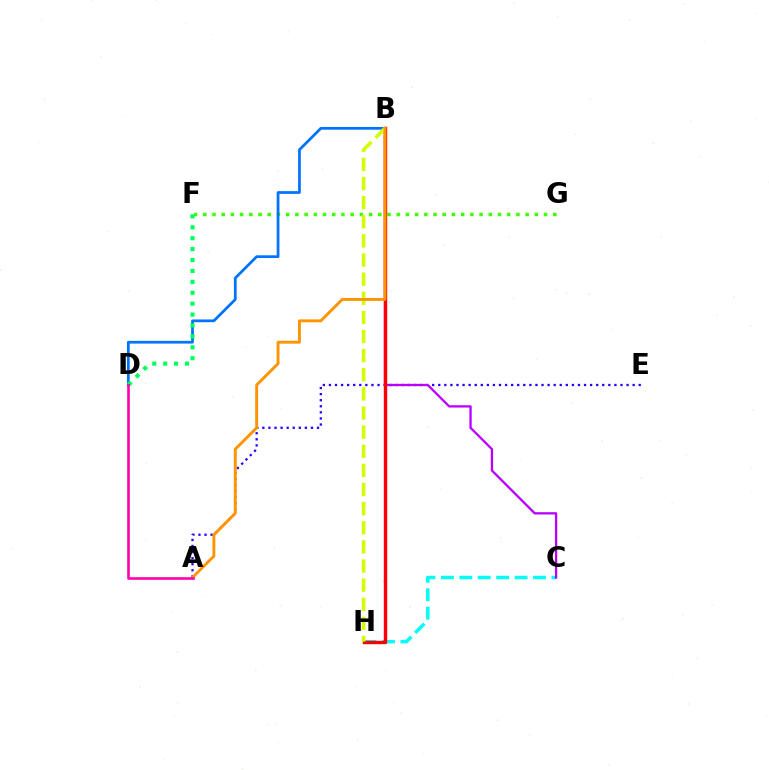{('A', 'E'): [{'color': '#2500ff', 'line_style': 'dotted', 'thickness': 1.65}], ('C', 'H'): [{'color': '#00fff6', 'line_style': 'dashed', 'thickness': 2.5}], ('F', 'G'): [{'color': '#3dff00', 'line_style': 'dotted', 'thickness': 2.5}], ('B', 'C'): [{'color': '#b900ff', 'line_style': 'solid', 'thickness': 1.65}], ('B', 'H'): [{'color': '#ff0000', 'line_style': 'solid', 'thickness': 2.45}, {'color': '#d1ff00', 'line_style': 'dashed', 'thickness': 2.6}], ('B', 'D'): [{'color': '#0074ff', 'line_style': 'solid', 'thickness': 1.98}], ('D', 'F'): [{'color': '#00ff5c', 'line_style': 'dotted', 'thickness': 2.96}], ('A', 'B'): [{'color': '#ff9400', 'line_style': 'solid', 'thickness': 2.08}], ('A', 'D'): [{'color': '#ff00ac', 'line_style': 'solid', 'thickness': 1.87}]}